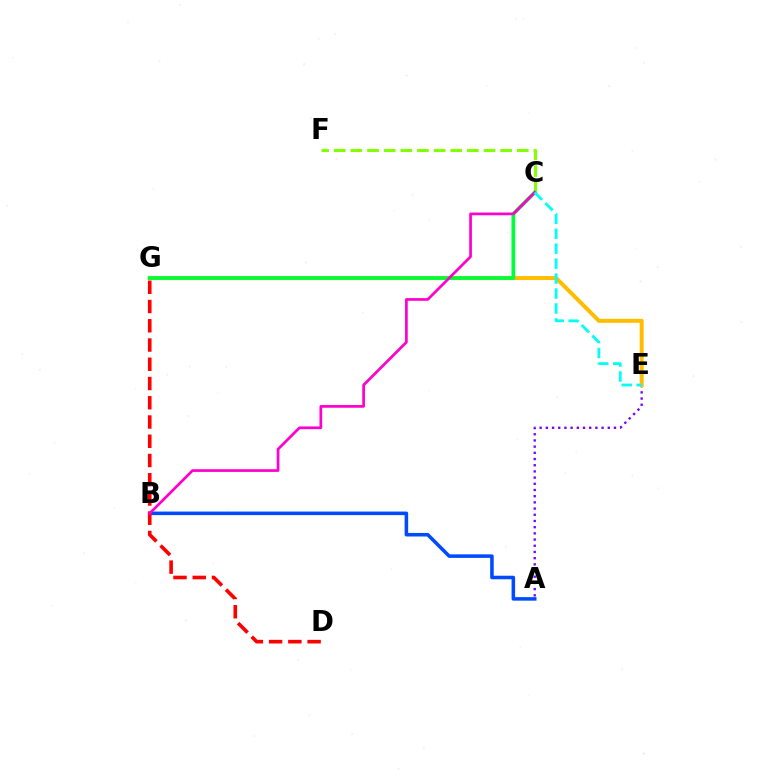{('A', 'B'): [{'color': '#004bff', 'line_style': 'solid', 'thickness': 2.55}], ('D', 'G'): [{'color': '#ff0000', 'line_style': 'dashed', 'thickness': 2.61}], ('A', 'E'): [{'color': '#7200ff', 'line_style': 'dotted', 'thickness': 1.68}], ('C', 'F'): [{'color': '#84ff00', 'line_style': 'dashed', 'thickness': 2.26}], ('E', 'G'): [{'color': '#ffbd00', 'line_style': 'solid', 'thickness': 2.88}], ('C', 'G'): [{'color': '#00ff39', 'line_style': 'solid', 'thickness': 2.7}], ('B', 'C'): [{'color': '#ff00cf', 'line_style': 'solid', 'thickness': 1.95}], ('C', 'E'): [{'color': '#00fff6', 'line_style': 'dashed', 'thickness': 2.03}]}